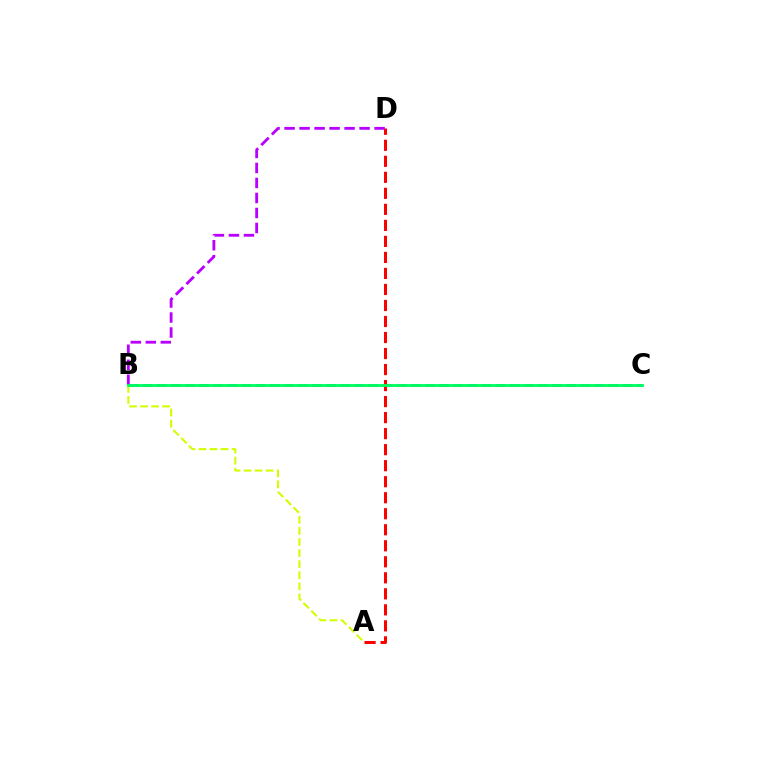{('A', 'B'): [{'color': '#d1ff00', 'line_style': 'dashed', 'thickness': 1.51}], ('B', 'C'): [{'color': '#0074ff', 'line_style': 'dashed', 'thickness': 1.92}, {'color': '#00ff5c', 'line_style': 'solid', 'thickness': 2.03}], ('A', 'D'): [{'color': '#ff0000', 'line_style': 'dashed', 'thickness': 2.18}], ('B', 'D'): [{'color': '#b900ff', 'line_style': 'dashed', 'thickness': 2.04}]}